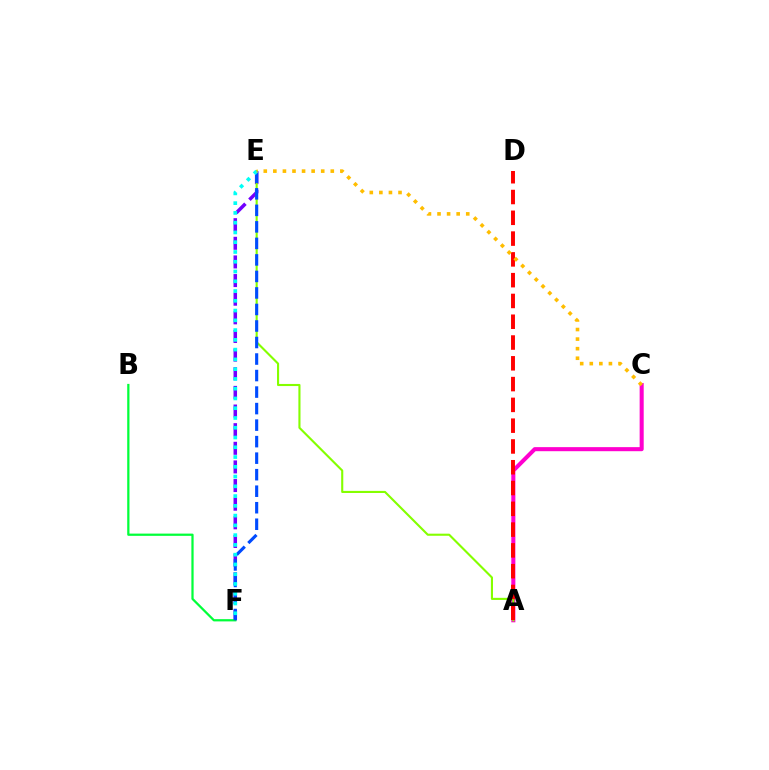{('A', 'C'): [{'color': '#ff00cf', 'line_style': 'solid', 'thickness': 2.93}], ('E', 'F'): [{'color': '#7200ff', 'line_style': 'dashed', 'thickness': 2.53}, {'color': '#004bff', 'line_style': 'dashed', 'thickness': 2.24}, {'color': '#00fff6', 'line_style': 'dotted', 'thickness': 2.65}], ('A', 'E'): [{'color': '#84ff00', 'line_style': 'solid', 'thickness': 1.52}], ('B', 'F'): [{'color': '#00ff39', 'line_style': 'solid', 'thickness': 1.62}], ('A', 'D'): [{'color': '#ff0000', 'line_style': 'dashed', 'thickness': 2.82}], ('C', 'E'): [{'color': '#ffbd00', 'line_style': 'dotted', 'thickness': 2.6}]}